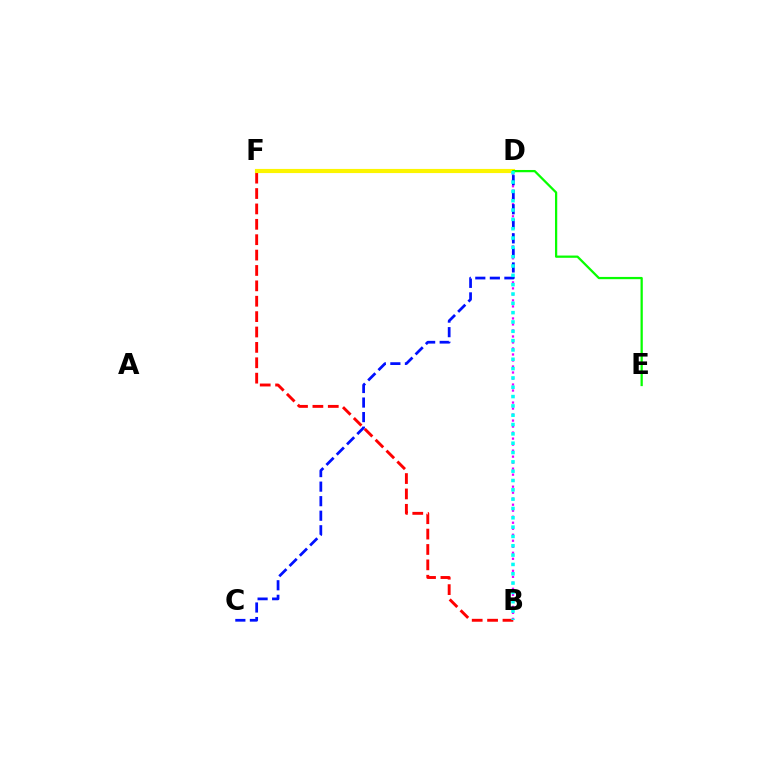{('B', 'D'): [{'color': '#ee00ff', 'line_style': 'dotted', 'thickness': 1.63}, {'color': '#00fff6', 'line_style': 'dotted', 'thickness': 2.53}], ('C', 'D'): [{'color': '#0010ff', 'line_style': 'dashed', 'thickness': 1.98}], ('B', 'F'): [{'color': '#ff0000', 'line_style': 'dashed', 'thickness': 2.09}], ('D', 'F'): [{'color': '#fcf500', 'line_style': 'solid', 'thickness': 2.99}], ('D', 'E'): [{'color': '#08ff00', 'line_style': 'solid', 'thickness': 1.63}]}